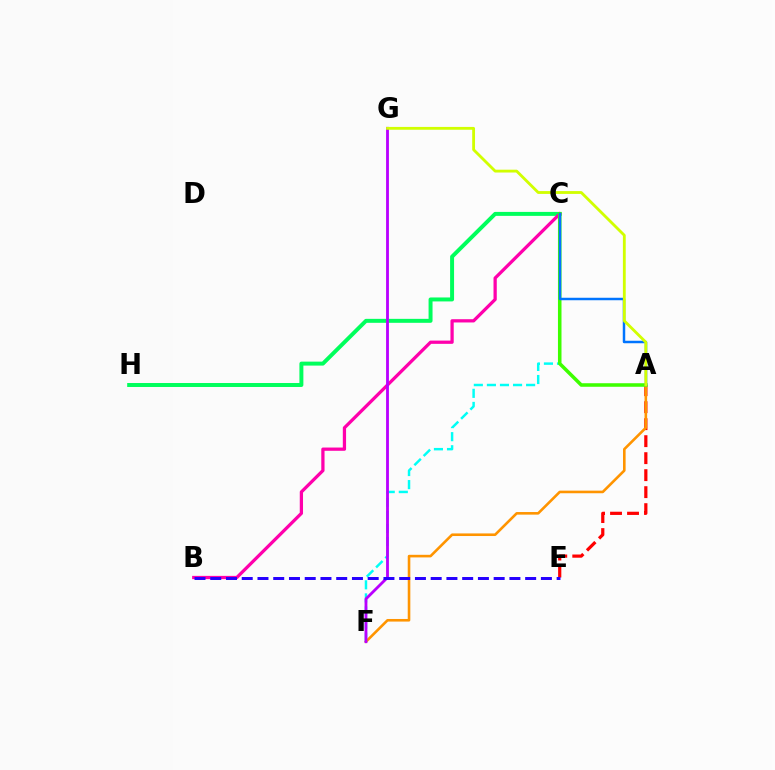{('C', 'H'): [{'color': '#00ff5c', 'line_style': 'solid', 'thickness': 2.85}], ('C', 'F'): [{'color': '#00fff6', 'line_style': 'dashed', 'thickness': 1.78}], ('B', 'C'): [{'color': '#ff00ac', 'line_style': 'solid', 'thickness': 2.34}], ('A', 'E'): [{'color': '#ff0000', 'line_style': 'dashed', 'thickness': 2.31}], ('A', 'F'): [{'color': '#ff9400', 'line_style': 'solid', 'thickness': 1.87}], ('A', 'C'): [{'color': '#3dff00', 'line_style': 'solid', 'thickness': 2.55}, {'color': '#0074ff', 'line_style': 'solid', 'thickness': 1.79}], ('F', 'G'): [{'color': '#b900ff', 'line_style': 'solid', 'thickness': 2.04}], ('B', 'E'): [{'color': '#2500ff', 'line_style': 'dashed', 'thickness': 2.14}], ('A', 'G'): [{'color': '#d1ff00', 'line_style': 'solid', 'thickness': 2.03}]}